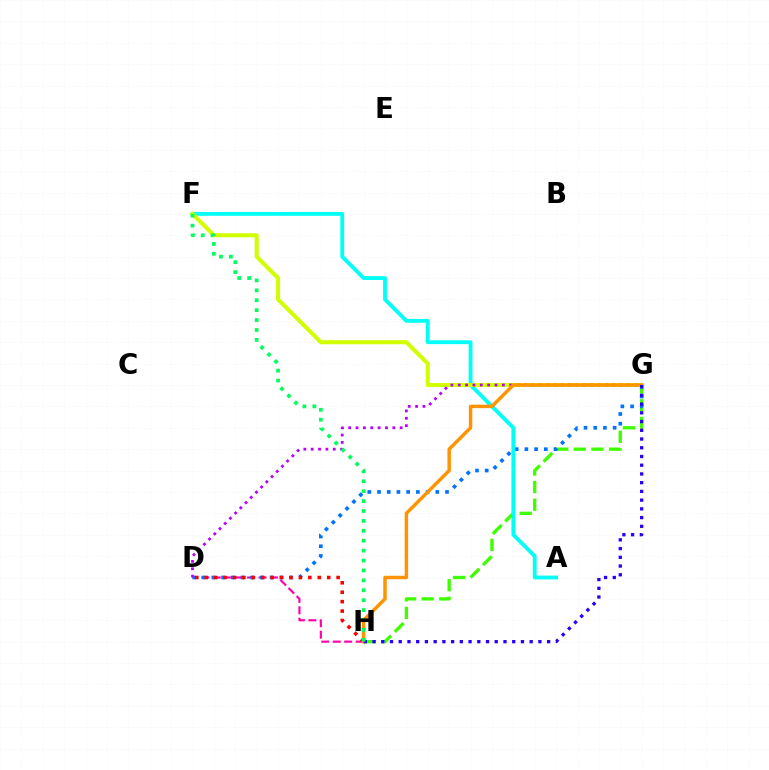{('G', 'H'): [{'color': '#3dff00', 'line_style': 'dashed', 'thickness': 2.39}, {'color': '#ff9400', 'line_style': 'solid', 'thickness': 2.49}, {'color': '#2500ff', 'line_style': 'dotted', 'thickness': 2.37}], ('D', 'H'): [{'color': '#ff00ac', 'line_style': 'dashed', 'thickness': 1.55}, {'color': '#ff0000', 'line_style': 'dotted', 'thickness': 2.56}], ('D', 'G'): [{'color': '#0074ff', 'line_style': 'dotted', 'thickness': 2.64}, {'color': '#b900ff', 'line_style': 'dotted', 'thickness': 2.0}], ('A', 'F'): [{'color': '#00fff6', 'line_style': 'solid', 'thickness': 2.76}], ('F', 'G'): [{'color': '#d1ff00', 'line_style': 'solid', 'thickness': 2.92}], ('F', 'H'): [{'color': '#00ff5c', 'line_style': 'dotted', 'thickness': 2.69}]}